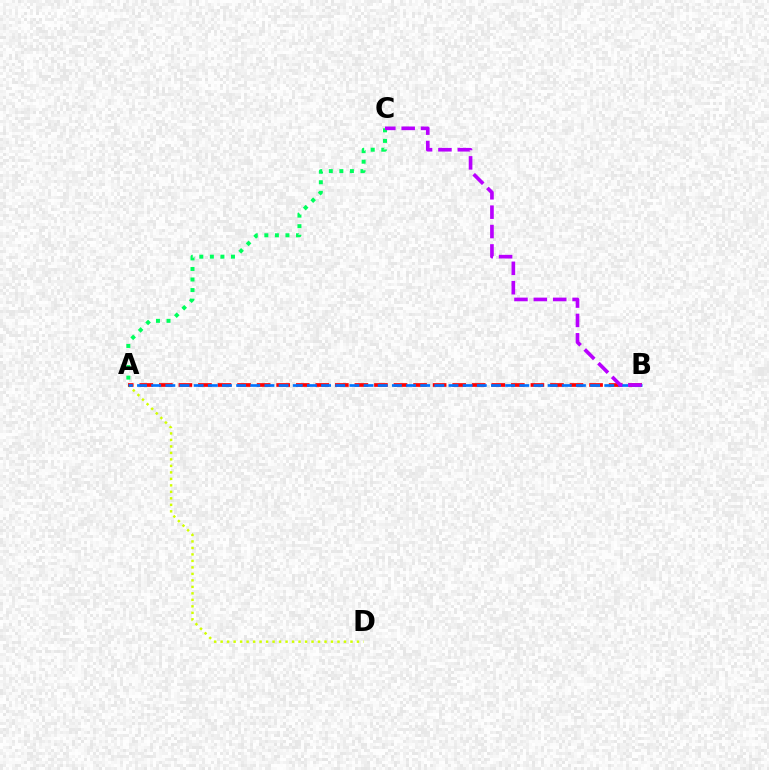{('A', 'D'): [{'color': '#d1ff00', 'line_style': 'dotted', 'thickness': 1.76}], ('A', 'B'): [{'color': '#ff0000', 'line_style': 'dashed', 'thickness': 2.66}, {'color': '#0074ff', 'line_style': 'dashed', 'thickness': 1.92}], ('A', 'C'): [{'color': '#00ff5c', 'line_style': 'dotted', 'thickness': 2.87}], ('B', 'C'): [{'color': '#b900ff', 'line_style': 'dashed', 'thickness': 2.63}]}